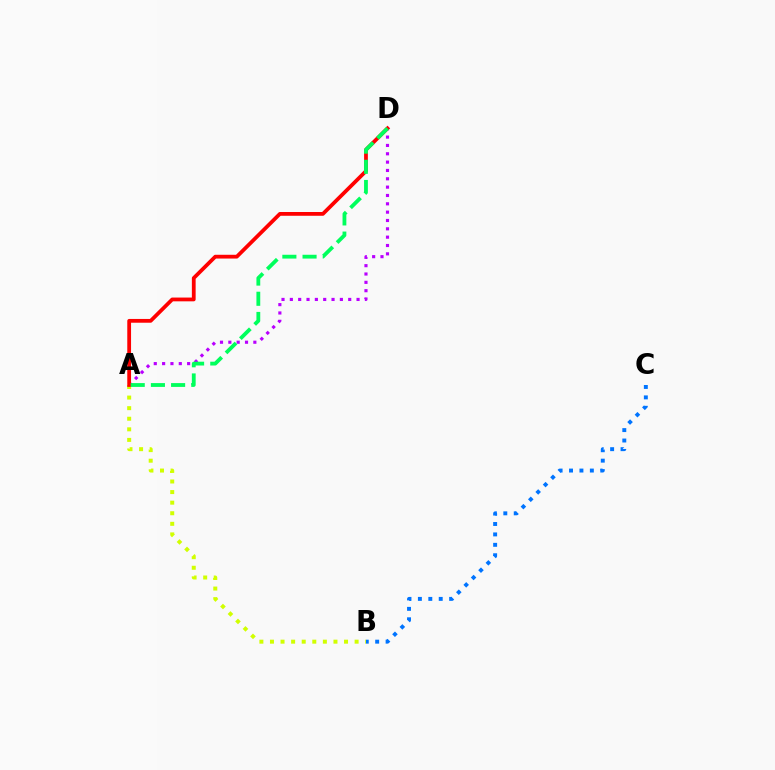{('A', 'D'): [{'color': '#b900ff', 'line_style': 'dotted', 'thickness': 2.27}, {'color': '#ff0000', 'line_style': 'solid', 'thickness': 2.72}, {'color': '#00ff5c', 'line_style': 'dashed', 'thickness': 2.74}], ('A', 'B'): [{'color': '#d1ff00', 'line_style': 'dotted', 'thickness': 2.87}], ('B', 'C'): [{'color': '#0074ff', 'line_style': 'dotted', 'thickness': 2.83}]}